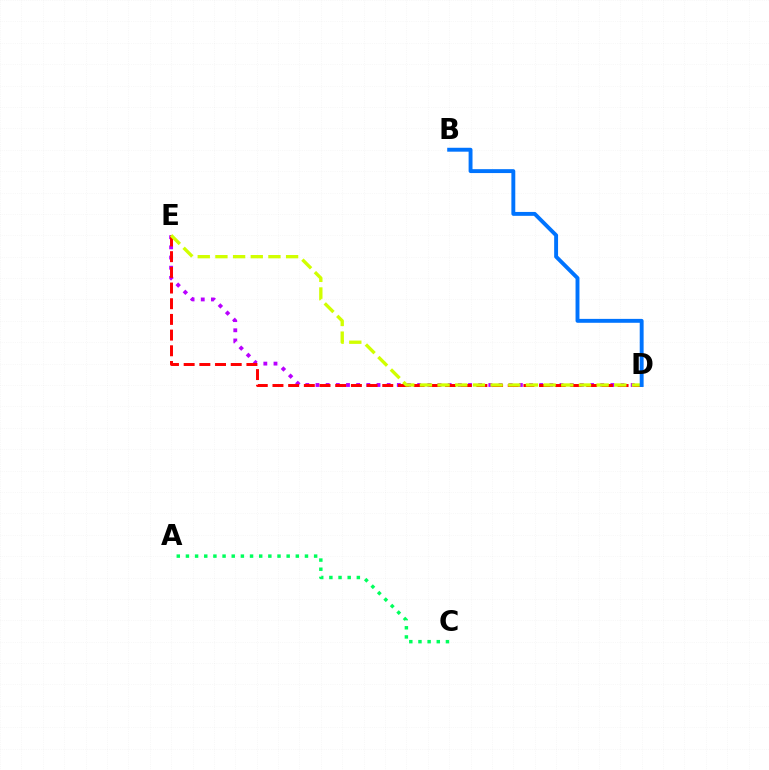{('D', 'E'): [{'color': '#b900ff', 'line_style': 'dotted', 'thickness': 2.76}, {'color': '#ff0000', 'line_style': 'dashed', 'thickness': 2.13}, {'color': '#d1ff00', 'line_style': 'dashed', 'thickness': 2.4}], ('B', 'D'): [{'color': '#0074ff', 'line_style': 'solid', 'thickness': 2.81}], ('A', 'C'): [{'color': '#00ff5c', 'line_style': 'dotted', 'thickness': 2.49}]}